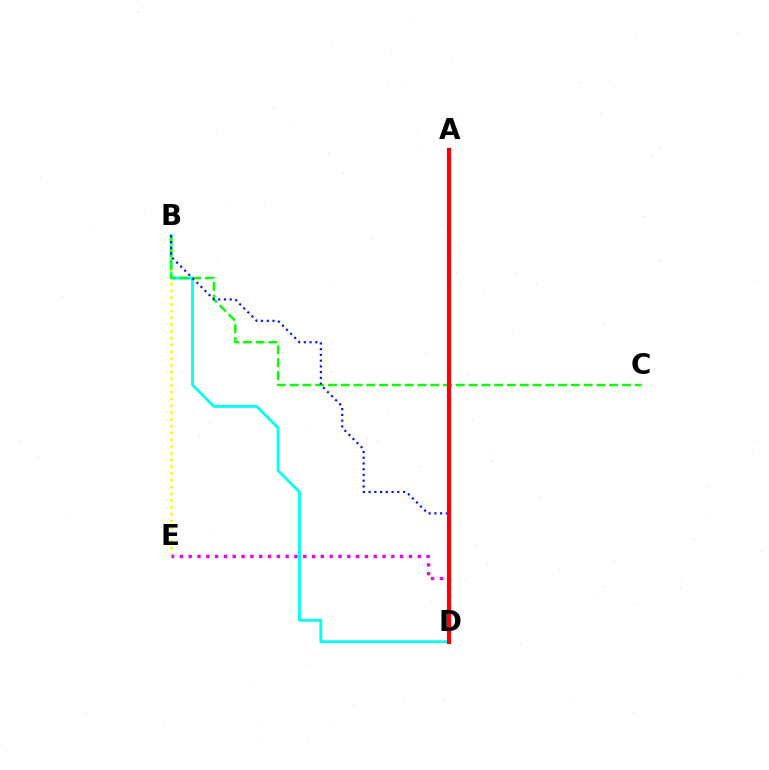{('B', 'D'): [{'color': '#00fff6', 'line_style': 'solid', 'thickness': 2.04}, {'color': '#0010ff', 'line_style': 'dotted', 'thickness': 1.56}], ('B', 'E'): [{'color': '#fcf500', 'line_style': 'dotted', 'thickness': 1.84}], ('B', 'C'): [{'color': '#08ff00', 'line_style': 'dashed', 'thickness': 1.74}], ('D', 'E'): [{'color': '#ee00ff', 'line_style': 'dotted', 'thickness': 2.39}], ('A', 'D'): [{'color': '#ff0000', 'line_style': 'solid', 'thickness': 2.98}]}